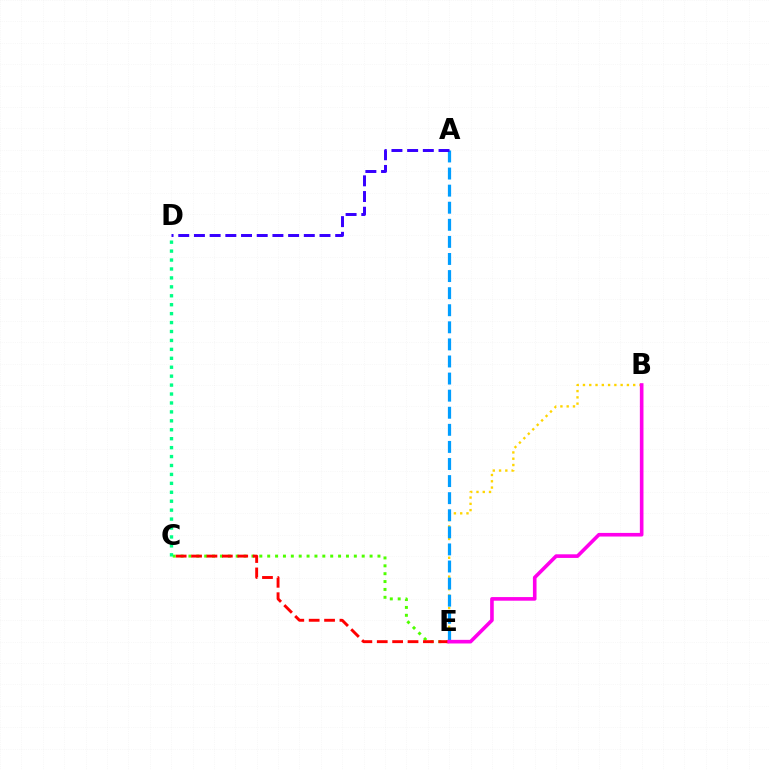{('B', 'E'): [{'color': '#ffd500', 'line_style': 'dotted', 'thickness': 1.71}, {'color': '#ff00ed', 'line_style': 'solid', 'thickness': 2.61}], ('C', 'E'): [{'color': '#4fff00', 'line_style': 'dotted', 'thickness': 2.14}, {'color': '#ff0000', 'line_style': 'dashed', 'thickness': 2.09}], ('A', 'E'): [{'color': '#009eff', 'line_style': 'dashed', 'thickness': 2.32}], ('A', 'D'): [{'color': '#3700ff', 'line_style': 'dashed', 'thickness': 2.13}], ('C', 'D'): [{'color': '#00ff86', 'line_style': 'dotted', 'thickness': 2.43}]}